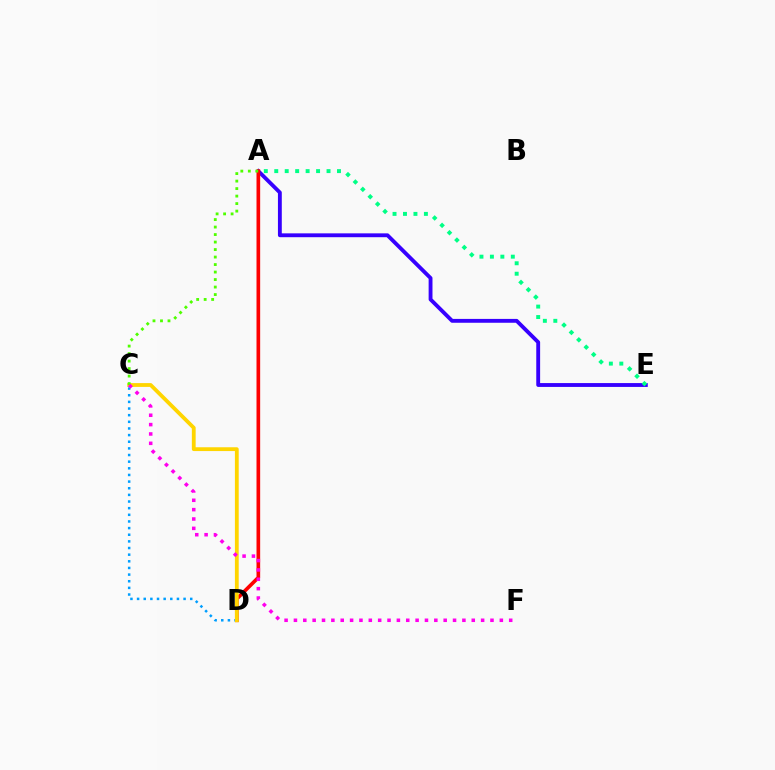{('C', 'D'): [{'color': '#009eff', 'line_style': 'dotted', 'thickness': 1.8}, {'color': '#ffd500', 'line_style': 'solid', 'thickness': 2.74}], ('A', 'E'): [{'color': '#3700ff', 'line_style': 'solid', 'thickness': 2.77}, {'color': '#00ff86', 'line_style': 'dotted', 'thickness': 2.84}], ('A', 'D'): [{'color': '#ff0000', 'line_style': 'solid', 'thickness': 2.63}], ('A', 'C'): [{'color': '#4fff00', 'line_style': 'dotted', 'thickness': 2.04}], ('C', 'F'): [{'color': '#ff00ed', 'line_style': 'dotted', 'thickness': 2.54}]}